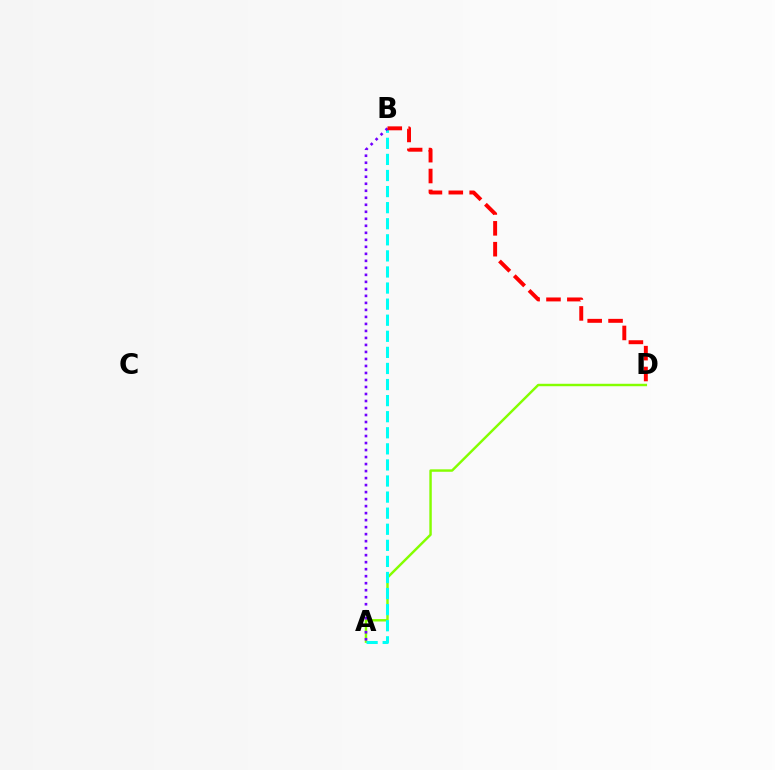{('A', 'D'): [{'color': '#84ff00', 'line_style': 'solid', 'thickness': 1.75}], ('A', 'B'): [{'color': '#00fff6', 'line_style': 'dashed', 'thickness': 2.18}, {'color': '#7200ff', 'line_style': 'dotted', 'thickness': 1.9}], ('B', 'D'): [{'color': '#ff0000', 'line_style': 'dashed', 'thickness': 2.83}]}